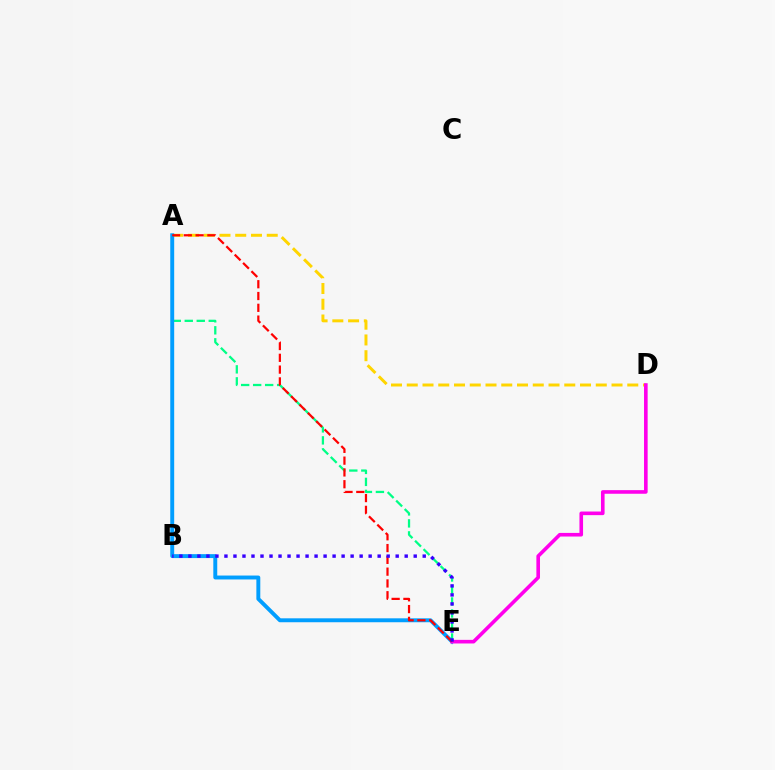{('A', 'E'): [{'color': '#00ff86', 'line_style': 'dashed', 'thickness': 1.63}, {'color': '#009eff', 'line_style': 'solid', 'thickness': 2.82}, {'color': '#ff0000', 'line_style': 'dashed', 'thickness': 1.6}], ('A', 'B'): [{'color': '#4fff00', 'line_style': 'dashed', 'thickness': 1.83}], ('A', 'D'): [{'color': '#ffd500', 'line_style': 'dashed', 'thickness': 2.14}], ('D', 'E'): [{'color': '#ff00ed', 'line_style': 'solid', 'thickness': 2.6}], ('B', 'E'): [{'color': '#3700ff', 'line_style': 'dotted', 'thickness': 2.45}]}